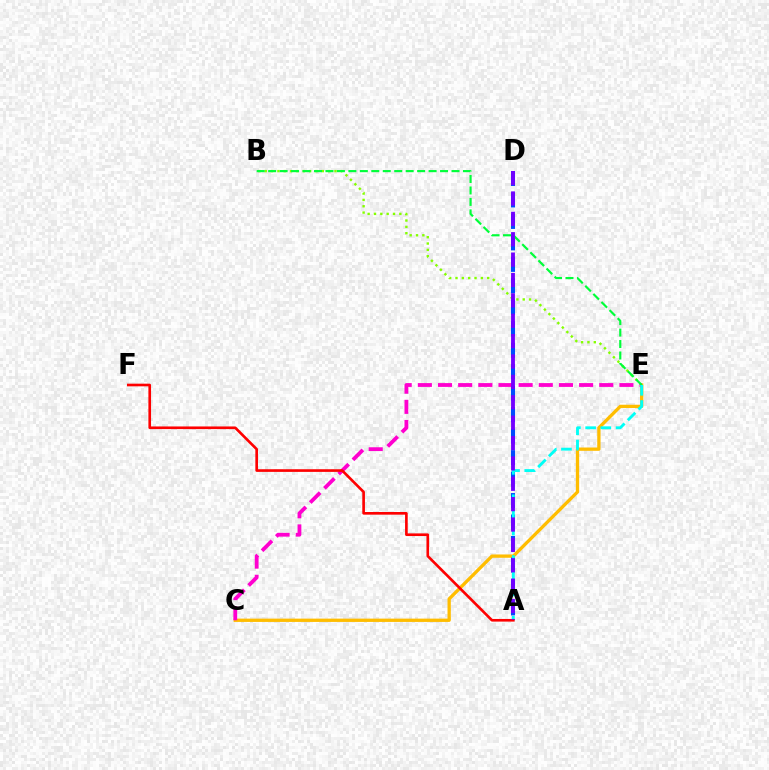{('C', 'E'): [{'color': '#ffbd00', 'line_style': 'solid', 'thickness': 2.38}, {'color': '#ff00cf', 'line_style': 'dashed', 'thickness': 2.74}], ('B', 'E'): [{'color': '#84ff00', 'line_style': 'dotted', 'thickness': 1.72}, {'color': '#00ff39', 'line_style': 'dashed', 'thickness': 1.56}], ('A', 'D'): [{'color': '#004bff', 'line_style': 'dashed', 'thickness': 2.92}, {'color': '#7200ff', 'line_style': 'dashed', 'thickness': 2.77}], ('A', 'E'): [{'color': '#00fff6', 'line_style': 'dashed', 'thickness': 2.06}], ('A', 'F'): [{'color': '#ff0000', 'line_style': 'solid', 'thickness': 1.91}]}